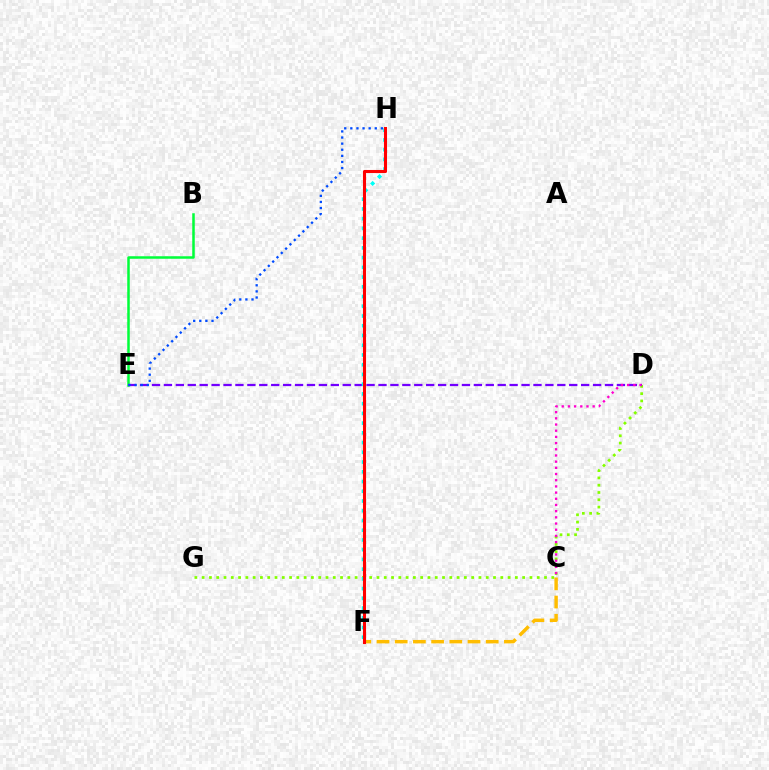{('B', 'E'): [{'color': '#00ff39', 'line_style': 'solid', 'thickness': 1.81}], ('D', 'G'): [{'color': '#84ff00', 'line_style': 'dotted', 'thickness': 1.98}], ('D', 'E'): [{'color': '#7200ff', 'line_style': 'dashed', 'thickness': 1.62}], ('C', 'D'): [{'color': '#ff00cf', 'line_style': 'dotted', 'thickness': 1.68}], ('F', 'H'): [{'color': '#00fff6', 'line_style': 'dotted', 'thickness': 2.65}, {'color': '#ff0000', 'line_style': 'solid', 'thickness': 2.21}], ('C', 'F'): [{'color': '#ffbd00', 'line_style': 'dashed', 'thickness': 2.47}], ('E', 'H'): [{'color': '#004bff', 'line_style': 'dotted', 'thickness': 1.66}]}